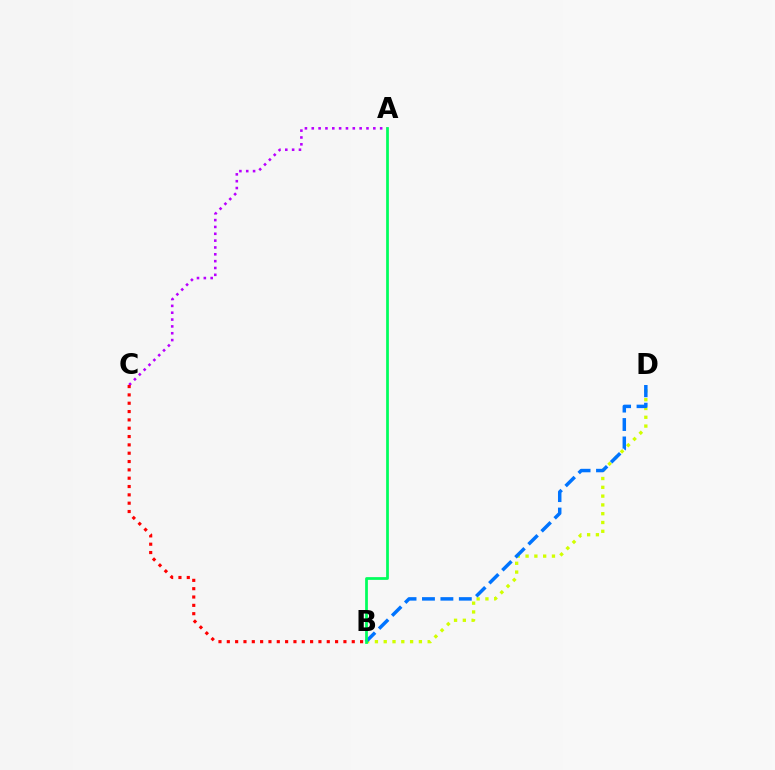{('B', 'D'): [{'color': '#d1ff00', 'line_style': 'dotted', 'thickness': 2.39}, {'color': '#0074ff', 'line_style': 'dashed', 'thickness': 2.5}], ('A', 'C'): [{'color': '#b900ff', 'line_style': 'dotted', 'thickness': 1.86}], ('B', 'C'): [{'color': '#ff0000', 'line_style': 'dotted', 'thickness': 2.26}], ('A', 'B'): [{'color': '#00ff5c', 'line_style': 'solid', 'thickness': 1.98}]}